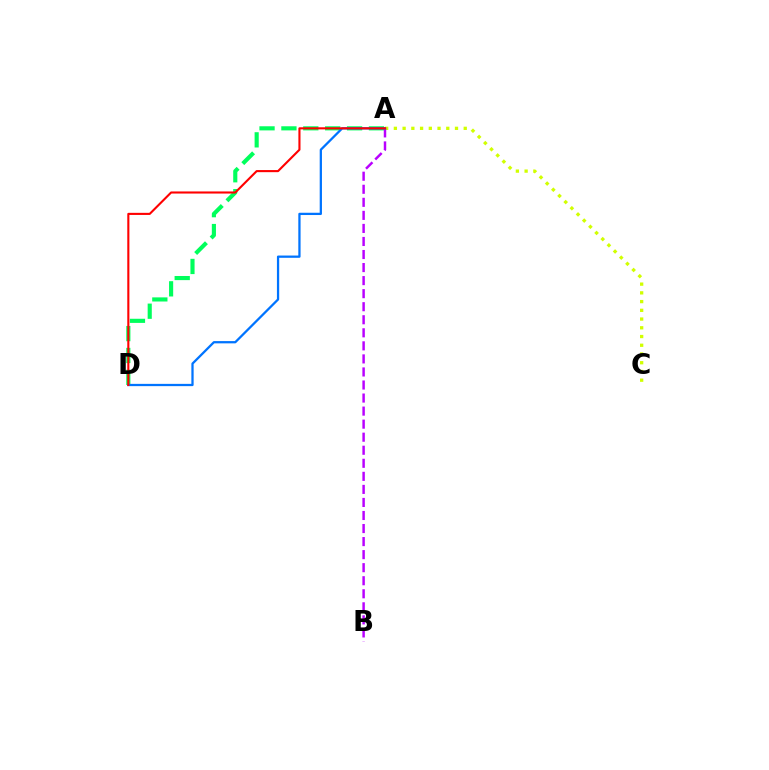{('A', 'C'): [{'color': '#d1ff00', 'line_style': 'dotted', 'thickness': 2.37}], ('A', 'D'): [{'color': '#00ff5c', 'line_style': 'dashed', 'thickness': 2.97}, {'color': '#0074ff', 'line_style': 'solid', 'thickness': 1.63}, {'color': '#ff0000', 'line_style': 'solid', 'thickness': 1.52}], ('A', 'B'): [{'color': '#b900ff', 'line_style': 'dashed', 'thickness': 1.77}]}